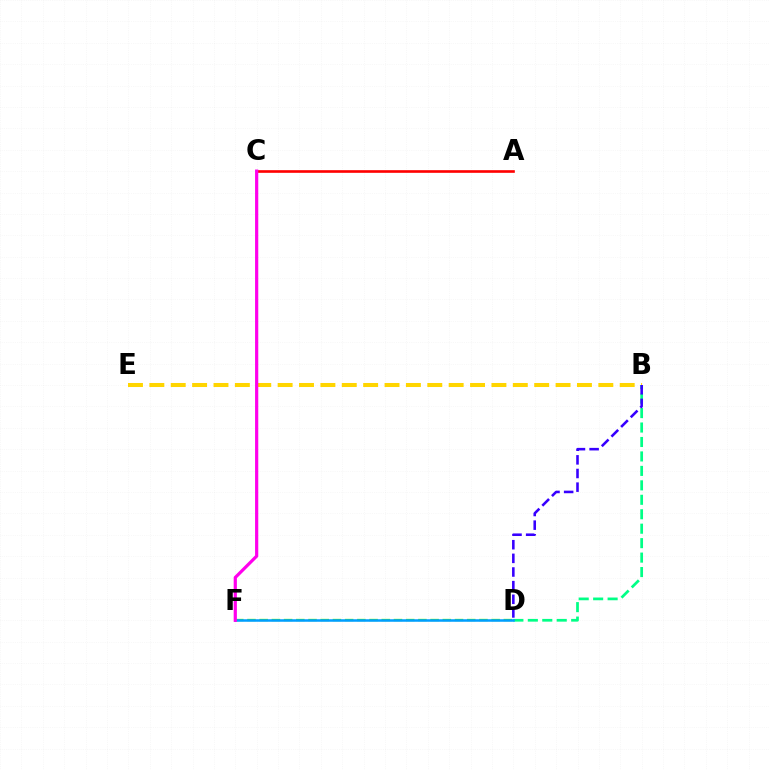{('A', 'C'): [{'color': '#ff0000', 'line_style': 'solid', 'thickness': 1.9}], ('B', 'D'): [{'color': '#00ff86', 'line_style': 'dashed', 'thickness': 1.96}, {'color': '#3700ff', 'line_style': 'dashed', 'thickness': 1.85}], ('B', 'E'): [{'color': '#ffd500', 'line_style': 'dashed', 'thickness': 2.9}], ('D', 'F'): [{'color': '#4fff00', 'line_style': 'dashed', 'thickness': 1.66}, {'color': '#009eff', 'line_style': 'solid', 'thickness': 1.82}], ('C', 'F'): [{'color': '#ff00ed', 'line_style': 'solid', 'thickness': 2.3}]}